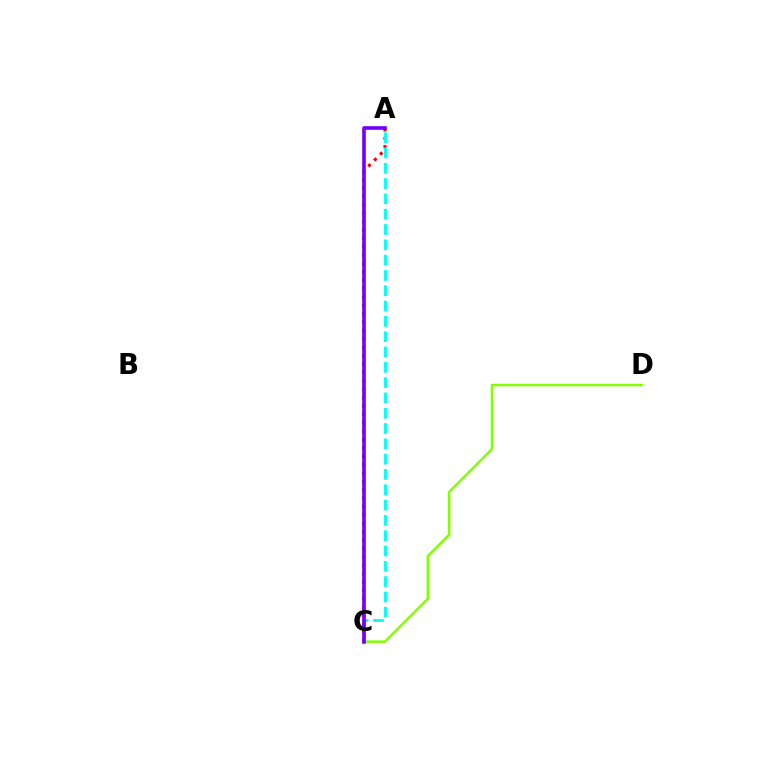{('C', 'D'): [{'color': '#84ff00', 'line_style': 'solid', 'thickness': 1.81}], ('A', 'C'): [{'color': '#ff0000', 'line_style': 'dotted', 'thickness': 2.28}, {'color': '#00fff6', 'line_style': 'dashed', 'thickness': 2.08}, {'color': '#7200ff', 'line_style': 'solid', 'thickness': 2.61}]}